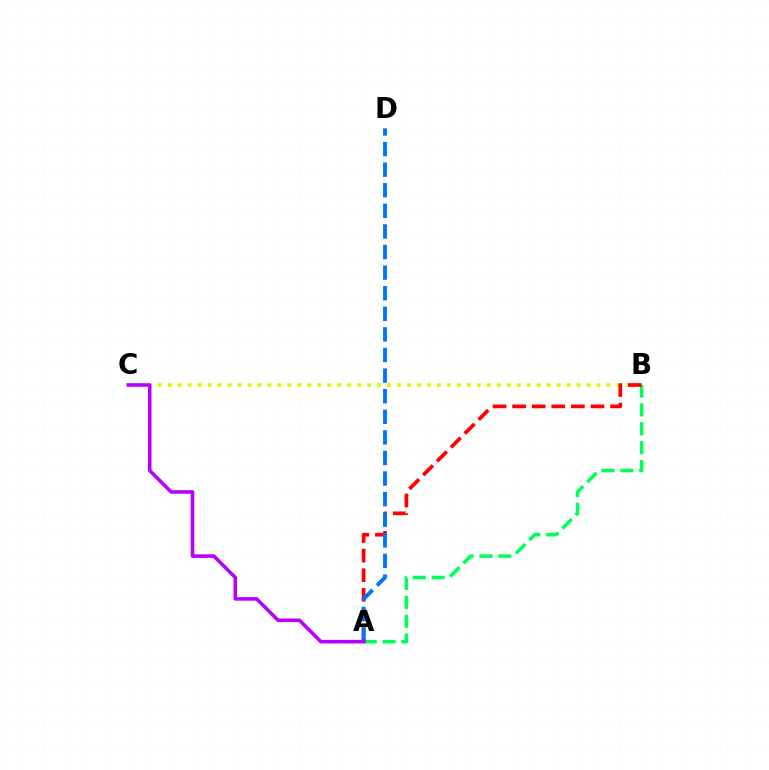{('B', 'C'): [{'color': '#d1ff00', 'line_style': 'dotted', 'thickness': 2.71}], ('A', 'B'): [{'color': '#00ff5c', 'line_style': 'dashed', 'thickness': 2.56}, {'color': '#ff0000', 'line_style': 'dashed', 'thickness': 2.66}], ('A', 'D'): [{'color': '#0074ff', 'line_style': 'dashed', 'thickness': 2.8}], ('A', 'C'): [{'color': '#b900ff', 'line_style': 'solid', 'thickness': 2.57}]}